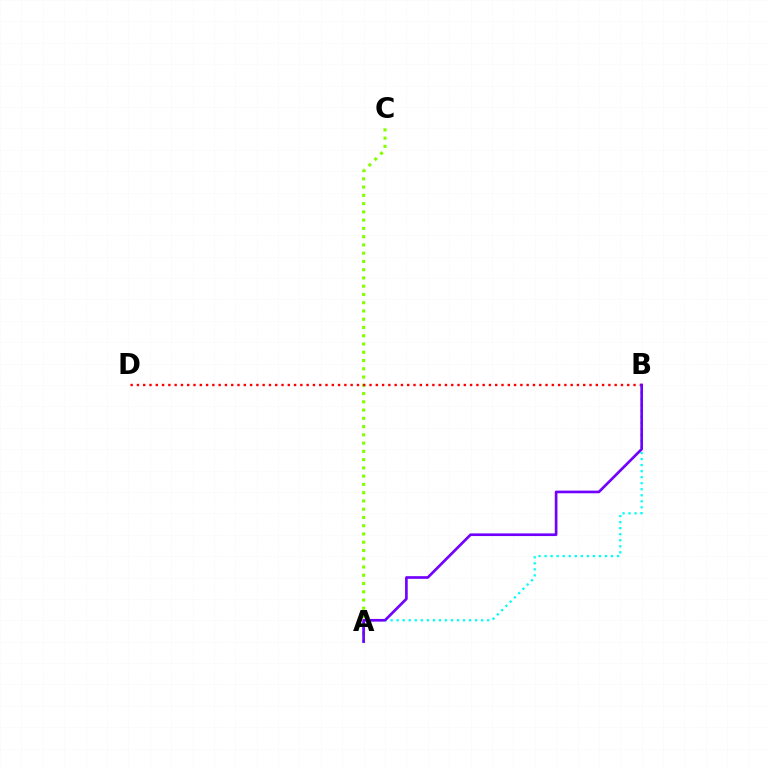{('A', 'C'): [{'color': '#84ff00', 'line_style': 'dotted', 'thickness': 2.24}], ('A', 'B'): [{'color': '#00fff6', 'line_style': 'dotted', 'thickness': 1.64}, {'color': '#7200ff', 'line_style': 'solid', 'thickness': 1.92}], ('B', 'D'): [{'color': '#ff0000', 'line_style': 'dotted', 'thickness': 1.71}]}